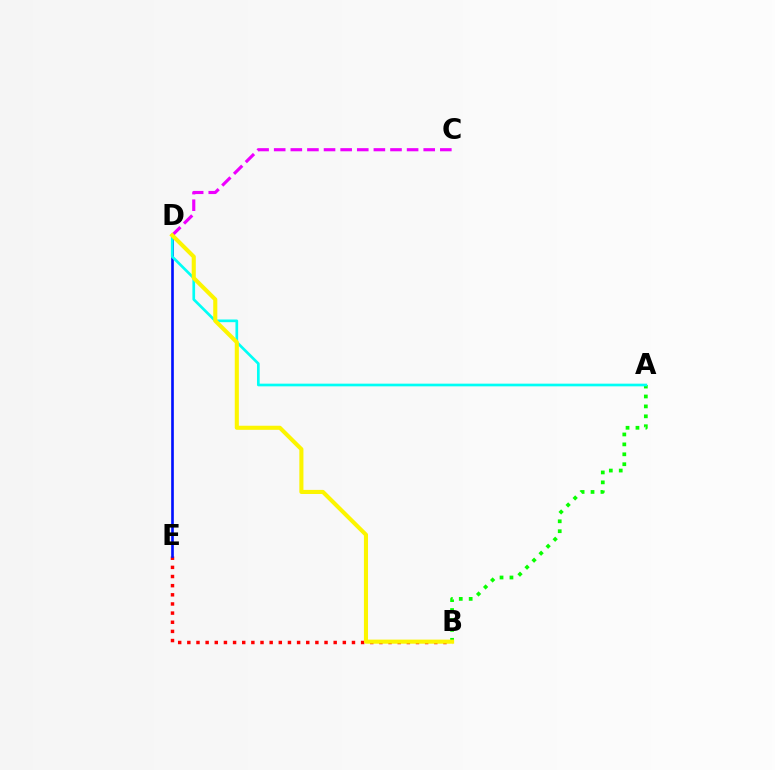{('A', 'B'): [{'color': '#08ff00', 'line_style': 'dotted', 'thickness': 2.69}], ('B', 'E'): [{'color': '#ff0000', 'line_style': 'dotted', 'thickness': 2.49}], ('D', 'E'): [{'color': '#0010ff', 'line_style': 'solid', 'thickness': 1.91}], ('A', 'D'): [{'color': '#00fff6', 'line_style': 'solid', 'thickness': 1.93}], ('C', 'D'): [{'color': '#ee00ff', 'line_style': 'dashed', 'thickness': 2.26}], ('B', 'D'): [{'color': '#fcf500', 'line_style': 'solid', 'thickness': 2.94}]}